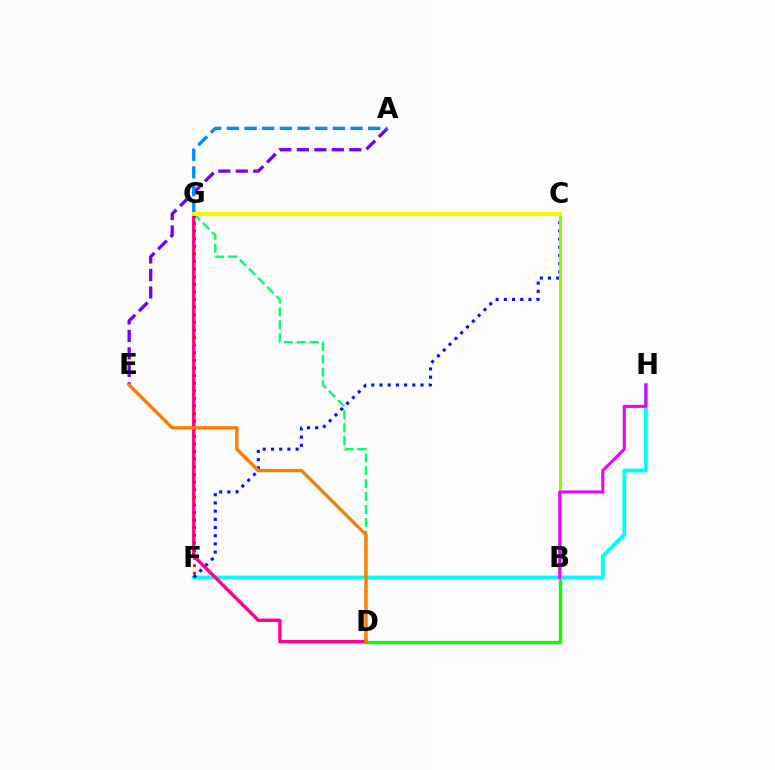{('D', 'G'): [{'color': '#00ff74', 'line_style': 'dashed', 'thickness': 1.75}, {'color': '#ff0094', 'line_style': 'solid', 'thickness': 2.45}], ('A', 'E'): [{'color': '#7200ff', 'line_style': 'dashed', 'thickness': 2.37}], ('B', 'D'): [{'color': '#08ff00', 'line_style': 'solid', 'thickness': 2.39}], ('F', 'H'): [{'color': '#00fff6', 'line_style': 'solid', 'thickness': 2.77}], ('C', 'F'): [{'color': '#0010ff', 'line_style': 'dotted', 'thickness': 2.23}], ('F', 'G'): [{'color': '#ff0000', 'line_style': 'dotted', 'thickness': 2.07}], ('D', 'E'): [{'color': '#ff7c00', 'line_style': 'solid', 'thickness': 2.41}], ('B', 'C'): [{'color': '#84ff00', 'line_style': 'solid', 'thickness': 2.1}], ('A', 'G'): [{'color': '#008cff', 'line_style': 'dashed', 'thickness': 2.4}], ('B', 'H'): [{'color': '#ee00ff', 'line_style': 'solid', 'thickness': 2.2}], ('C', 'G'): [{'color': '#fcf500', 'line_style': 'solid', 'thickness': 2.82}]}